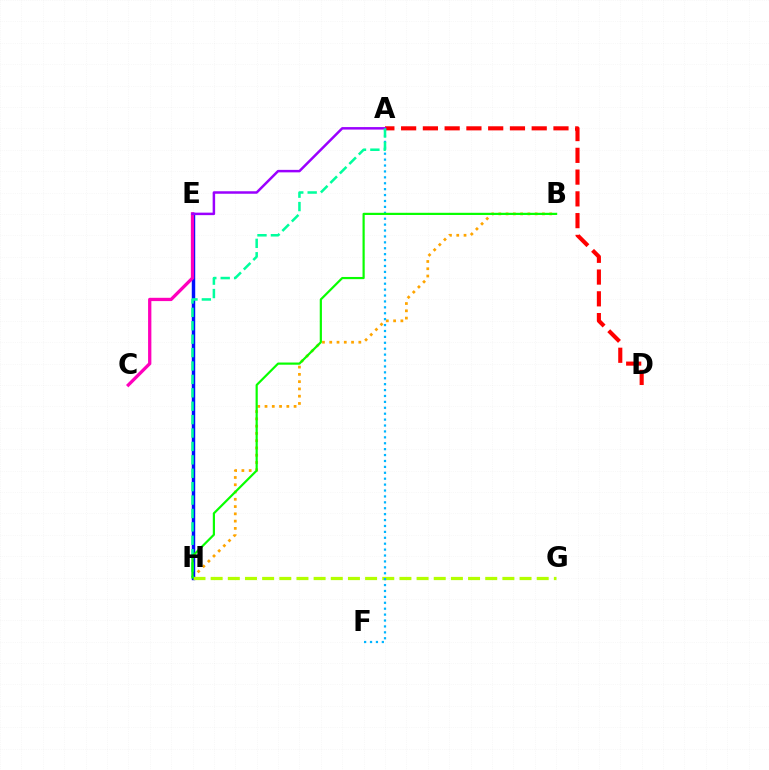{('B', 'H'): [{'color': '#ffa500', 'line_style': 'dotted', 'thickness': 1.98}, {'color': '#08ff00', 'line_style': 'solid', 'thickness': 1.58}], ('A', 'D'): [{'color': '#ff0000', 'line_style': 'dashed', 'thickness': 2.96}], ('E', 'H'): [{'color': '#0010ff', 'line_style': 'solid', 'thickness': 2.48}], ('C', 'E'): [{'color': '#ff00bd', 'line_style': 'solid', 'thickness': 2.37}], ('A', 'E'): [{'color': '#9b00ff', 'line_style': 'solid', 'thickness': 1.79}], ('G', 'H'): [{'color': '#b3ff00', 'line_style': 'dashed', 'thickness': 2.33}], ('A', 'F'): [{'color': '#00b5ff', 'line_style': 'dotted', 'thickness': 1.61}], ('A', 'H'): [{'color': '#00ff9d', 'line_style': 'dashed', 'thickness': 1.82}]}